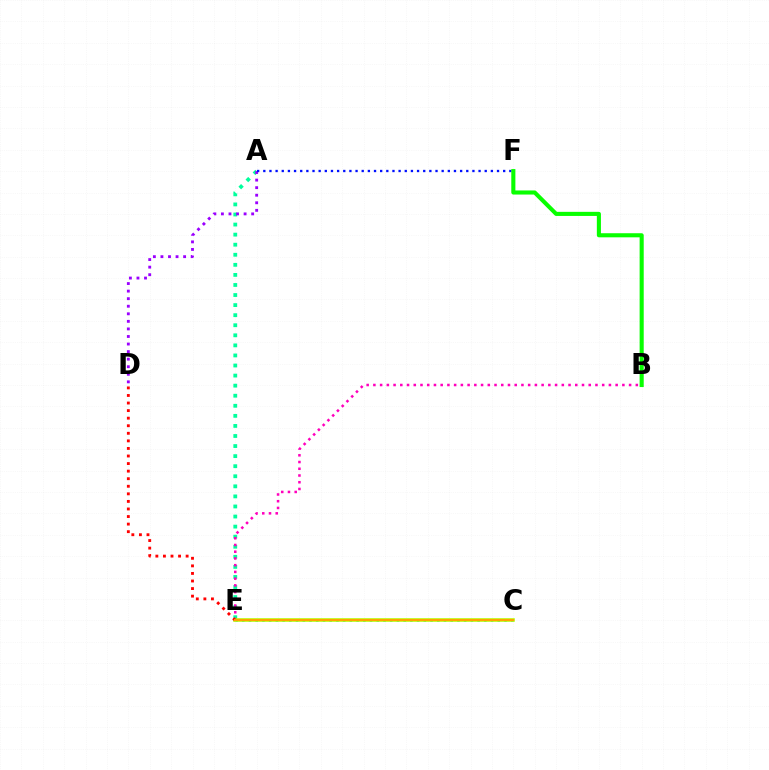{('C', 'E'): [{'color': '#00b5ff', 'line_style': 'dotted', 'thickness': 1.83}, {'color': '#b3ff00', 'line_style': 'solid', 'thickness': 2.57}, {'color': '#ffa500', 'line_style': 'solid', 'thickness': 1.53}], ('A', 'E'): [{'color': '#00ff9d', 'line_style': 'dotted', 'thickness': 2.74}], ('B', 'E'): [{'color': '#ff00bd', 'line_style': 'dotted', 'thickness': 1.83}], ('D', 'E'): [{'color': '#ff0000', 'line_style': 'dotted', 'thickness': 2.06}], ('A', 'D'): [{'color': '#9b00ff', 'line_style': 'dotted', 'thickness': 2.05}], ('A', 'F'): [{'color': '#0010ff', 'line_style': 'dotted', 'thickness': 1.67}], ('B', 'F'): [{'color': '#08ff00', 'line_style': 'solid', 'thickness': 2.95}]}